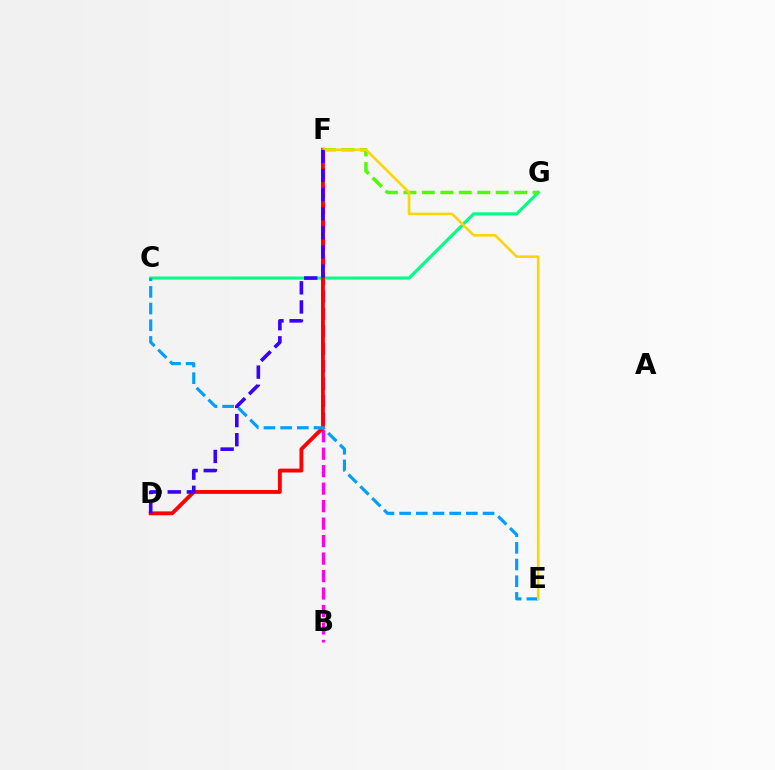{('B', 'F'): [{'color': '#ff00ed', 'line_style': 'dashed', 'thickness': 2.37}], ('C', 'G'): [{'color': '#00ff86', 'line_style': 'solid', 'thickness': 2.25}], ('D', 'F'): [{'color': '#ff0000', 'line_style': 'solid', 'thickness': 2.77}, {'color': '#3700ff', 'line_style': 'dashed', 'thickness': 2.6}], ('F', 'G'): [{'color': '#4fff00', 'line_style': 'dashed', 'thickness': 2.51}], ('C', 'E'): [{'color': '#009eff', 'line_style': 'dashed', 'thickness': 2.27}], ('E', 'F'): [{'color': '#ffd500', 'line_style': 'solid', 'thickness': 1.85}]}